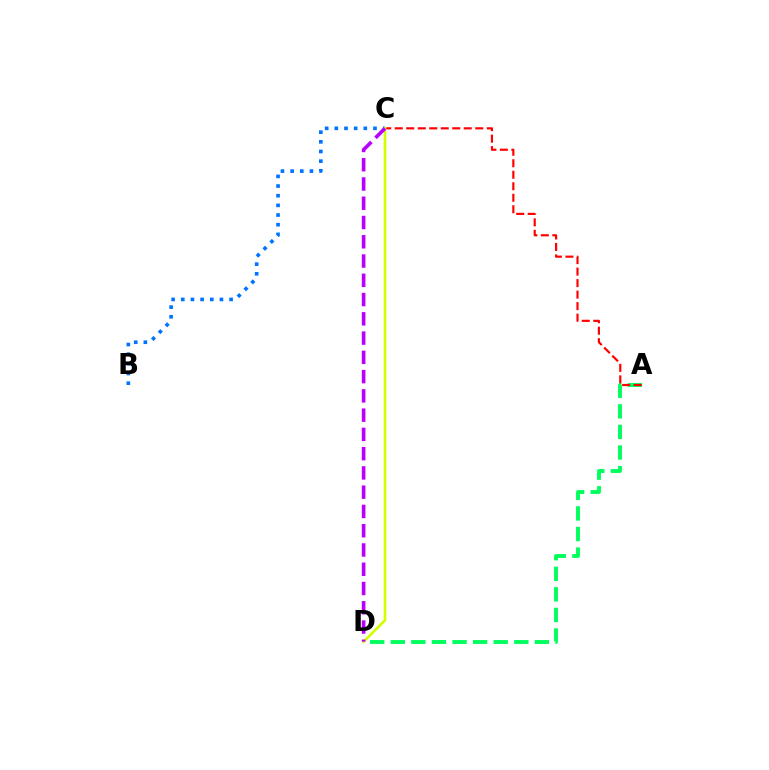{('A', 'D'): [{'color': '#00ff5c', 'line_style': 'dashed', 'thickness': 2.8}], ('A', 'C'): [{'color': '#ff0000', 'line_style': 'dashed', 'thickness': 1.56}], ('B', 'C'): [{'color': '#0074ff', 'line_style': 'dotted', 'thickness': 2.63}], ('C', 'D'): [{'color': '#d1ff00', 'line_style': 'solid', 'thickness': 1.93}, {'color': '#b900ff', 'line_style': 'dashed', 'thickness': 2.62}]}